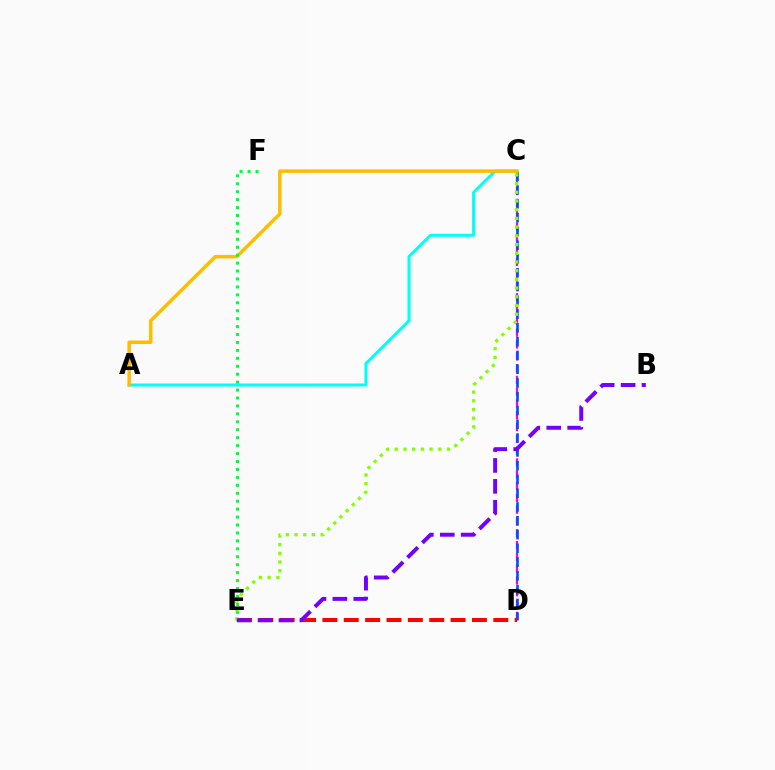{('C', 'D'): [{'color': '#ff00cf', 'line_style': 'dashed', 'thickness': 1.6}, {'color': '#004bff', 'line_style': 'dashed', 'thickness': 1.87}], ('A', 'C'): [{'color': '#00fff6', 'line_style': 'solid', 'thickness': 2.18}, {'color': '#ffbd00', 'line_style': 'solid', 'thickness': 2.52}], ('E', 'F'): [{'color': '#00ff39', 'line_style': 'dotted', 'thickness': 2.16}], ('D', 'E'): [{'color': '#ff0000', 'line_style': 'dashed', 'thickness': 2.9}], ('C', 'E'): [{'color': '#84ff00', 'line_style': 'dotted', 'thickness': 2.37}], ('B', 'E'): [{'color': '#7200ff', 'line_style': 'dashed', 'thickness': 2.84}]}